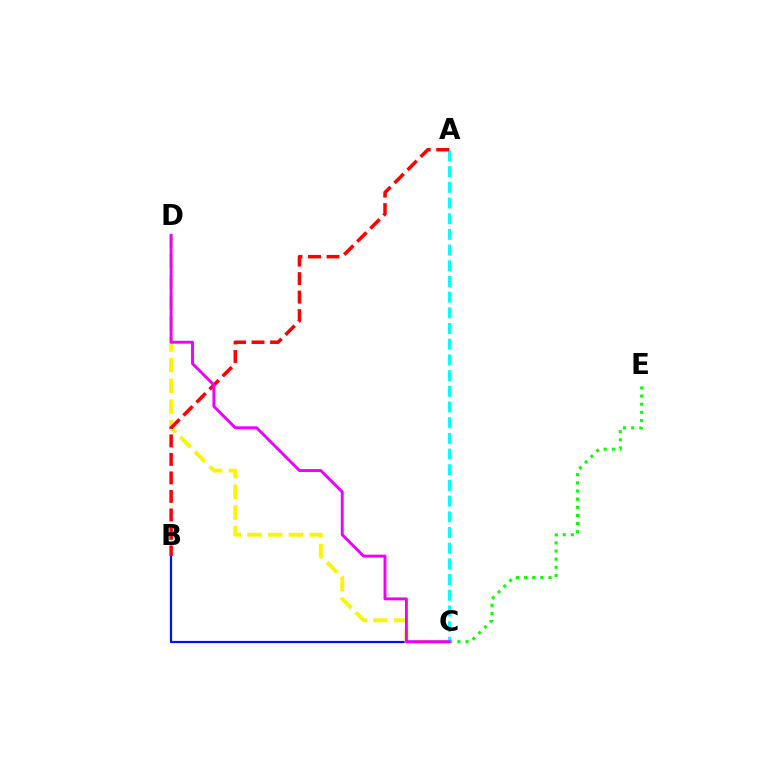{('B', 'C'): [{'color': '#0010ff', 'line_style': 'solid', 'thickness': 1.57}], ('C', 'E'): [{'color': '#08ff00', 'line_style': 'dotted', 'thickness': 2.21}], ('C', 'D'): [{'color': '#fcf500', 'line_style': 'dashed', 'thickness': 2.81}, {'color': '#ee00ff', 'line_style': 'solid', 'thickness': 2.09}], ('A', 'C'): [{'color': '#00fff6', 'line_style': 'dashed', 'thickness': 2.13}], ('A', 'B'): [{'color': '#ff0000', 'line_style': 'dashed', 'thickness': 2.51}]}